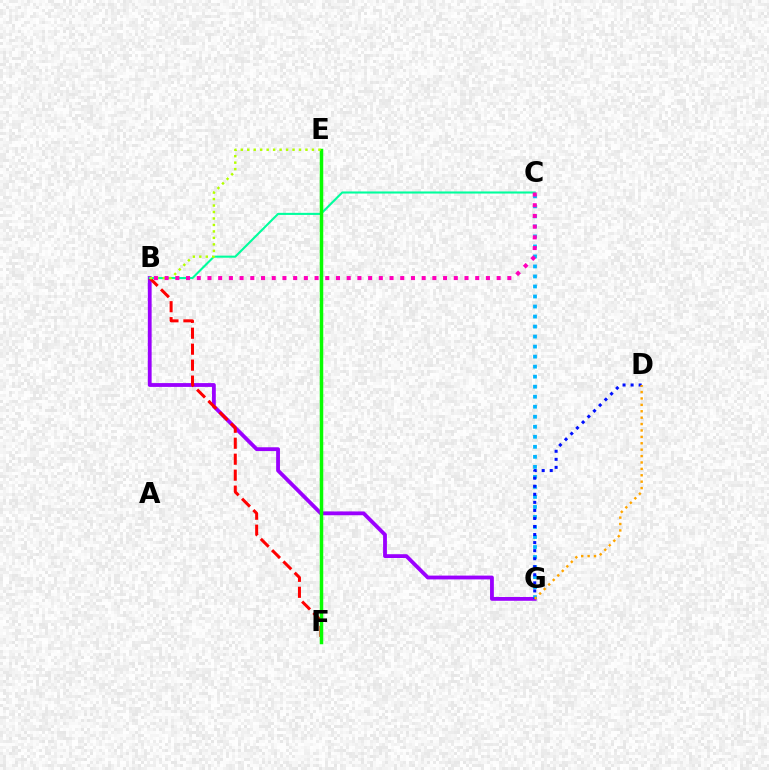{('B', 'G'): [{'color': '#9b00ff', 'line_style': 'solid', 'thickness': 2.74}], ('C', 'G'): [{'color': '#00b5ff', 'line_style': 'dotted', 'thickness': 2.72}], ('B', 'F'): [{'color': '#ff0000', 'line_style': 'dashed', 'thickness': 2.17}], ('B', 'C'): [{'color': '#00ff9d', 'line_style': 'solid', 'thickness': 1.51}, {'color': '#ff00bd', 'line_style': 'dotted', 'thickness': 2.91}], ('D', 'G'): [{'color': '#0010ff', 'line_style': 'dotted', 'thickness': 2.19}, {'color': '#ffa500', 'line_style': 'dotted', 'thickness': 1.74}], ('E', 'F'): [{'color': '#08ff00', 'line_style': 'solid', 'thickness': 2.51}], ('B', 'E'): [{'color': '#b3ff00', 'line_style': 'dotted', 'thickness': 1.76}]}